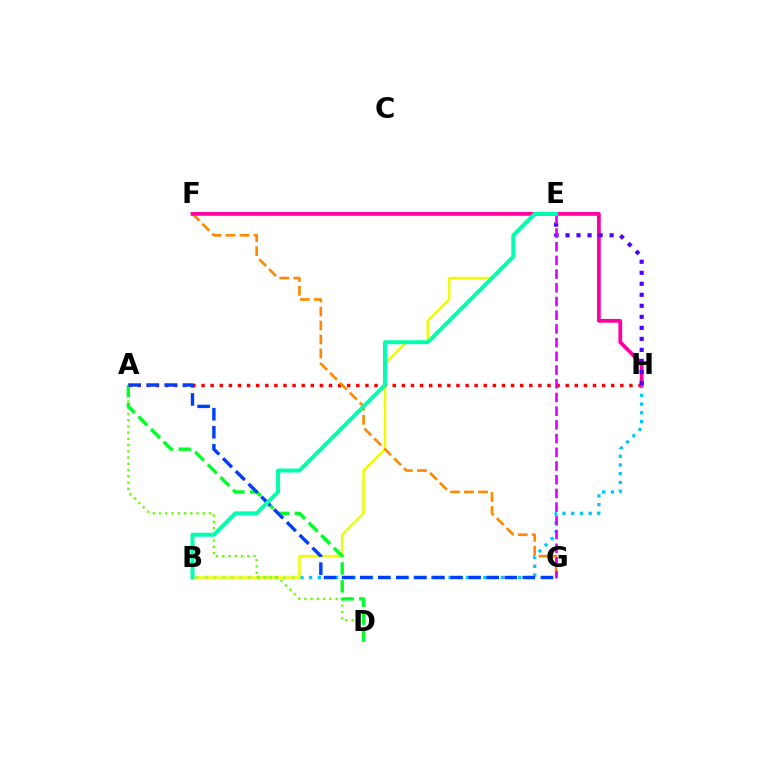{('B', 'H'): [{'color': '#00c7ff', 'line_style': 'dotted', 'thickness': 2.37}], ('A', 'H'): [{'color': '#ff0000', 'line_style': 'dotted', 'thickness': 2.47}], ('B', 'E'): [{'color': '#eeff00', 'line_style': 'solid', 'thickness': 1.83}, {'color': '#00ffaf', 'line_style': 'solid', 'thickness': 2.87}], ('A', 'D'): [{'color': '#66ff00', 'line_style': 'dotted', 'thickness': 1.7}, {'color': '#00ff27', 'line_style': 'dashed', 'thickness': 2.43}], ('F', 'G'): [{'color': '#ff8800', 'line_style': 'dashed', 'thickness': 1.9}], ('F', 'H'): [{'color': '#ff00a0', 'line_style': 'solid', 'thickness': 2.7}], ('A', 'G'): [{'color': '#003fff', 'line_style': 'dashed', 'thickness': 2.45}], ('E', 'H'): [{'color': '#4f00ff', 'line_style': 'dotted', 'thickness': 2.99}], ('E', 'G'): [{'color': '#d600ff', 'line_style': 'dashed', 'thickness': 1.86}]}